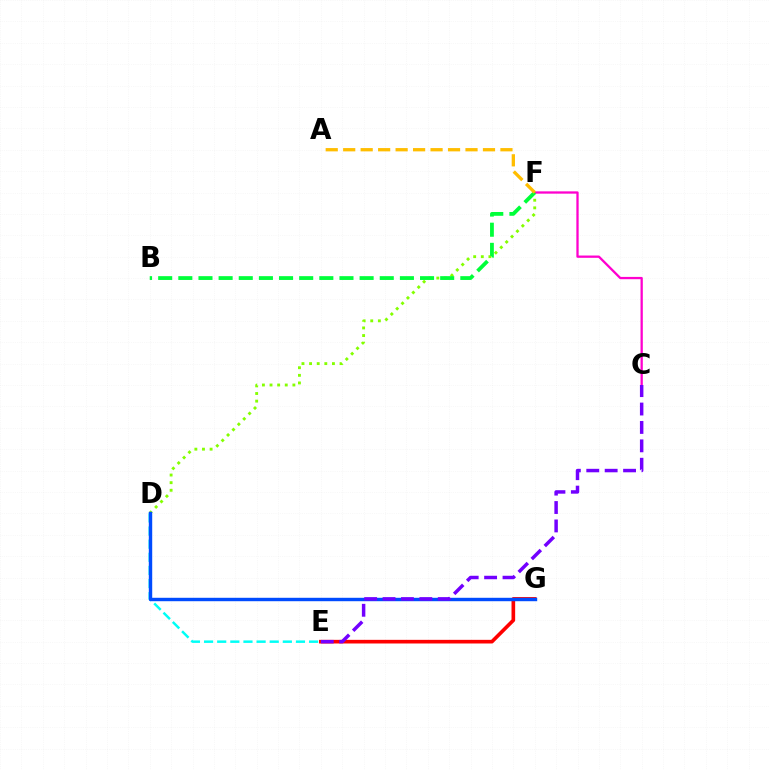{('D', 'F'): [{'color': '#84ff00', 'line_style': 'dotted', 'thickness': 2.07}], ('E', 'G'): [{'color': '#ff0000', 'line_style': 'solid', 'thickness': 2.62}], ('D', 'E'): [{'color': '#00fff6', 'line_style': 'dashed', 'thickness': 1.78}], ('C', 'F'): [{'color': '#ff00cf', 'line_style': 'solid', 'thickness': 1.65}], ('B', 'F'): [{'color': '#00ff39', 'line_style': 'dashed', 'thickness': 2.74}], ('D', 'G'): [{'color': '#004bff', 'line_style': 'solid', 'thickness': 2.46}], ('C', 'E'): [{'color': '#7200ff', 'line_style': 'dashed', 'thickness': 2.5}], ('A', 'F'): [{'color': '#ffbd00', 'line_style': 'dashed', 'thickness': 2.37}]}